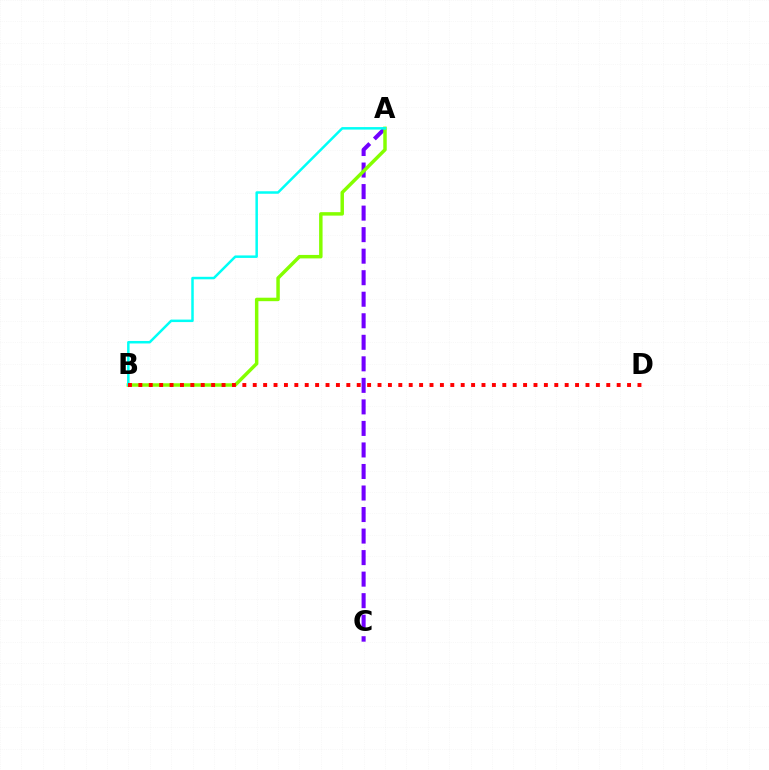{('A', 'C'): [{'color': '#7200ff', 'line_style': 'dashed', 'thickness': 2.92}], ('A', 'B'): [{'color': '#84ff00', 'line_style': 'solid', 'thickness': 2.5}, {'color': '#00fff6', 'line_style': 'solid', 'thickness': 1.8}], ('B', 'D'): [{'color': '#ff0000', 'line_style': 'dotted', 'thickness': 2.83}]}